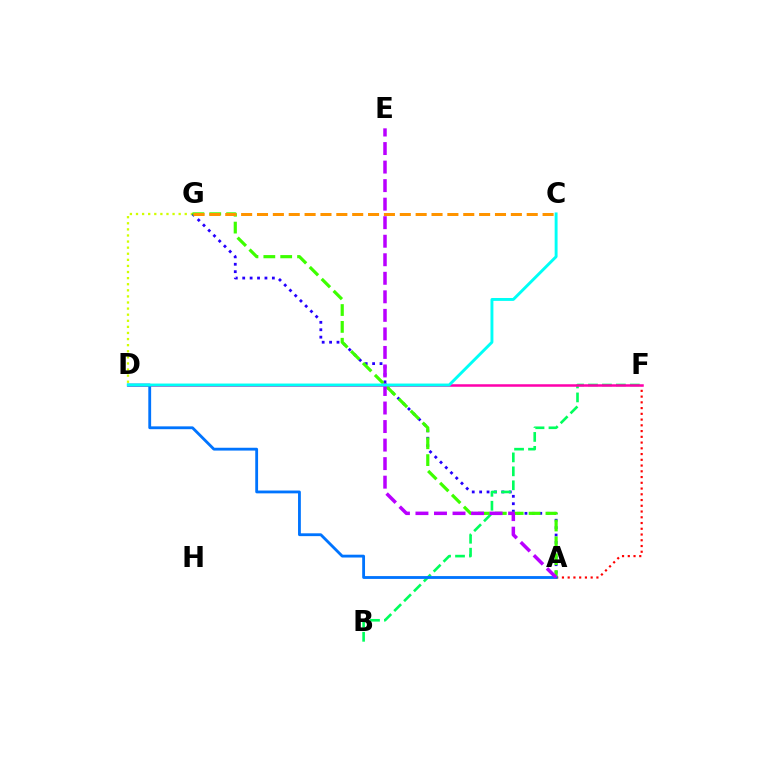{('D', 'G'): [{'color': '#d1ff00', 'line_style': 'dotted', 'thickness': 1.66}], ('A', 'G'): [{'color': '#2500ff', 'line_style': 'dotted', 'thickness': 2.01}, {'color': '#3dff00', 'line_style': 'dashed', 'thickness': 2.29}], ('B', 'F'): [{'color': '#00ff5c', 'line_style': 'dashed', 'thickness': 1.9}], ('A', 'F'): [{'color': '#ff0000', 'line_style': 'dotted', 'thickness': 1.56}], ('D', 'F'): [{'color': '#ff00ac', 'line_style': 'solid', 'thickness': 1.81}], ('A', 'D'): [{'color': '#0074ff', 'line_style': 'solid', 'thickness': 2.03}], ('A', 'E'): [{'color': '#b900ff', 'line_style': 'dashed', 'thickness': 2.52}], ('C', 'D'): [{'color': '#00fff6', 'line_style': 'solid', 'thickness': 2.09}], ('C', 'G'): [{'color': '#ff9400', 'line_style': 'dashed', 'thickness': 2.16}]}